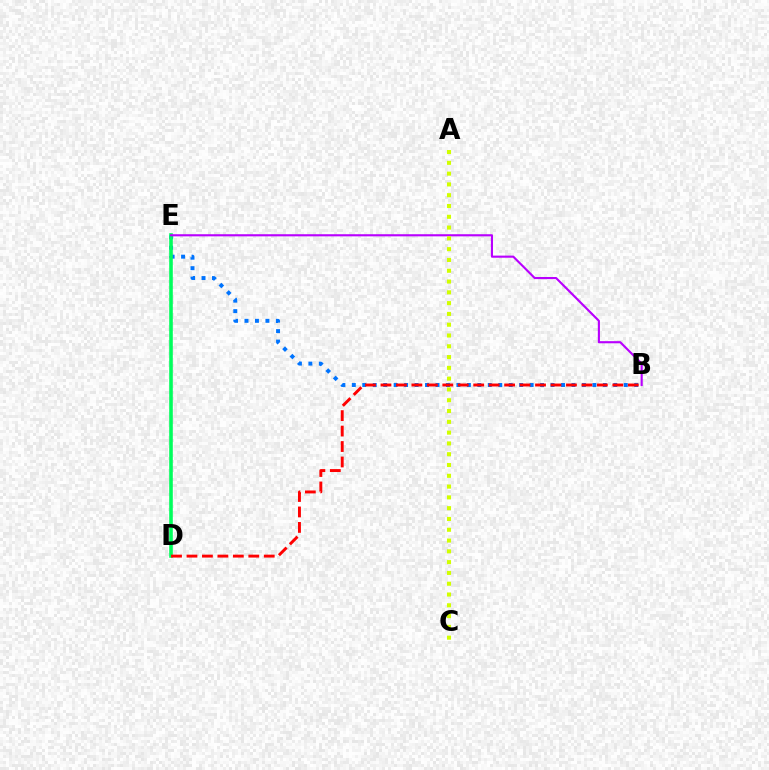{('B', 'E'): [{'color': '#0074ff', 'line_style': 'dotted', 'thickness': 2.84}, {'color': '#b900ff', 'line_style': 'solid', 'thickness': 1.53}], ('D', 'E'): [{'color': '#00ff5c', 'line_style': 'solid', 'thickness': 2.59}], ('A', 'C'): [{'color': '#d1ff00', 'line_style': 'dotted', 'thickness': 2.93}], ('B', 'D'): [{'color': '#ff0000', 'line_style': 'dashed', 'thickness': 2.1}]}